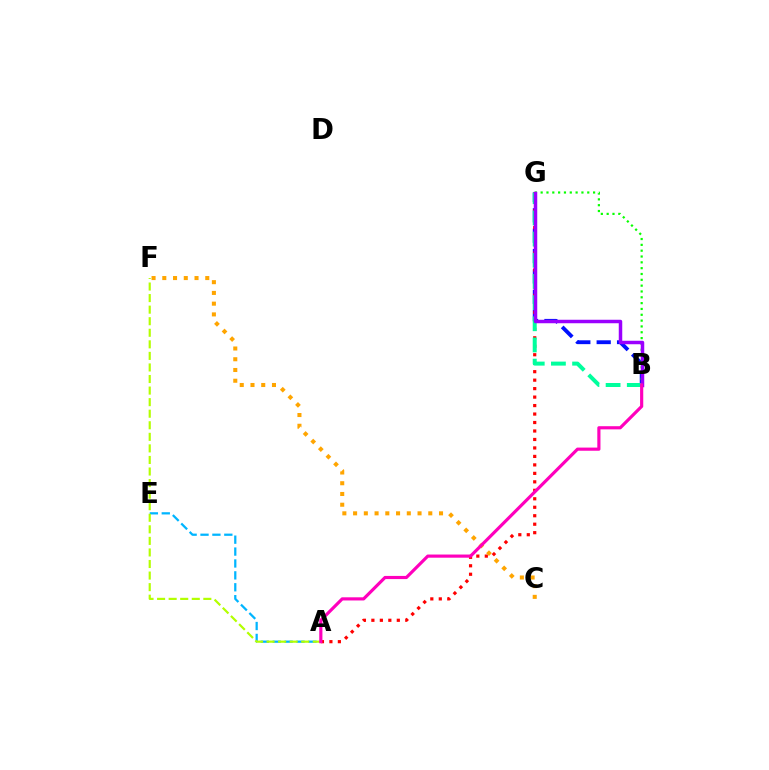{('B', 'G'): [{'color': '#0010ff', 'line_style': 'dashed', 'thickness': 2.77}, {'color': '#00ff9d', 'line_style': 'dashed', 'thickness': 2.88}, {'color': '#08ff00', 'line_style': 'dotted', 'thickness': 1.58}, {'color': '#9b00ff', 'line_style': 'solid', 'thickness': 2.51}], ('A', 'G'): [{'color': '#ff0000', 'line_style': 'dotted', 'thickness': 2.3}], ('A', 'E'): [{'color': '#00b5ff', 'line_style': 'dashed', 'thickness': 1.62}], ('C', 'F'): [{'color': '#ffa500', 'line_style': 'dotted', 'thickness': 2.92}], ('A', 'F'): [{'color': '#b3ff00', 'line_style': 'dashed', 'thickness': 1.57}], ('A', 'B'): [{'color': '#ff00bd', 'line_style': 'solid', 'thickness': 2.27}]}